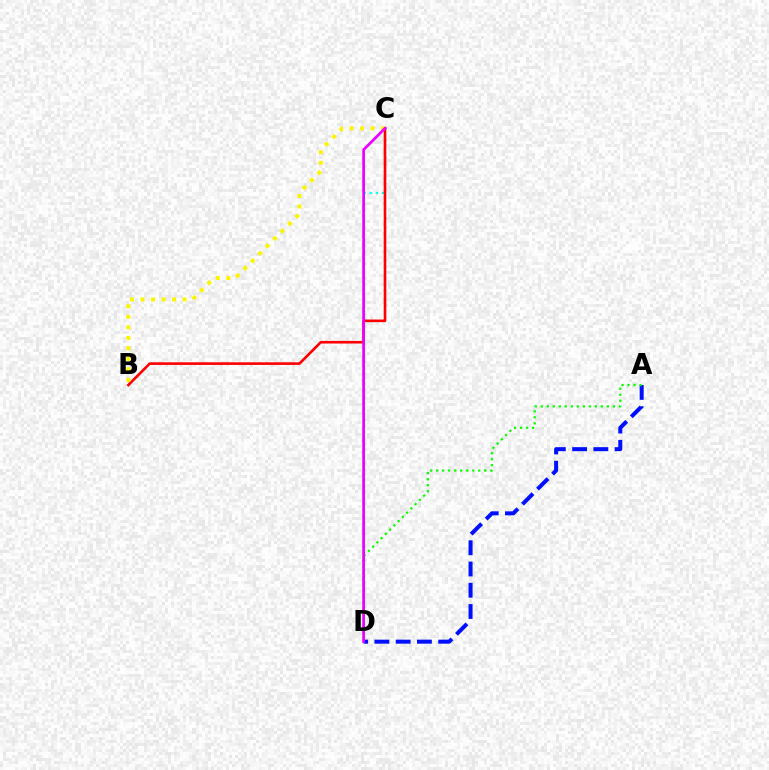{('A', 'D'): [{'color': '#0010ff', 'line_style': 'dashed', 'thickness': 2.89}, {'color': '#08ff00', 'line_style': 'dotted', 'thickness': 1.63}], ('C', 'D'): [{'color': '#00fff6', 'line_style': 'dotted', 'thickness': 1.63}, {'color': '#ee00ff', 'line_style': 'solid', 'thickness': 1.96}], ('B', 'C'): [{'color': '#ff0000', 'line_style': 'solid', 'thickness': 1.89}, {'color': '#fcf500', 'line_style': 'dotted', 'thickness': 2.86}]}